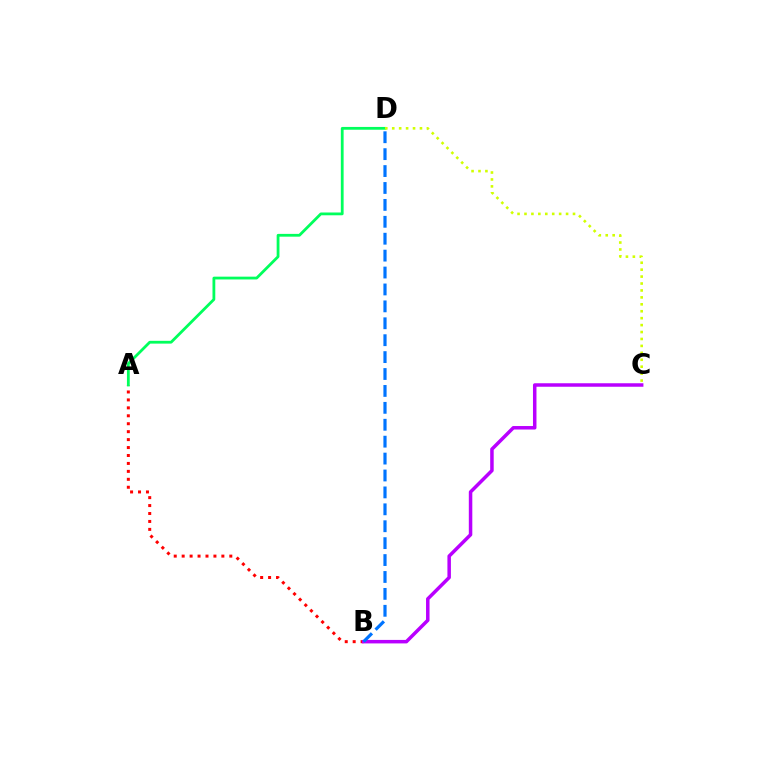{('A', 'B'): [{'color': '#ff0000', 'line_style': 'dotted', 'thickness': 2.16}], ('B', 'C'): [{'color': '#b900ff', 'line_style': 'solid', 'thickness': 2.52}], ('A', 'D'): [{'color': '#00ff5c', 'line_style': 'solid', 'thickness': 2.01}], ('C', 'D'): [{'color': '#d1ff00', 'line_style': 'dotted', 'thickness': 1.88}], ('B', 'D'): [{'color': '#0074ff', 'line_style': 'dashed', 'thickness': 2.3}]}